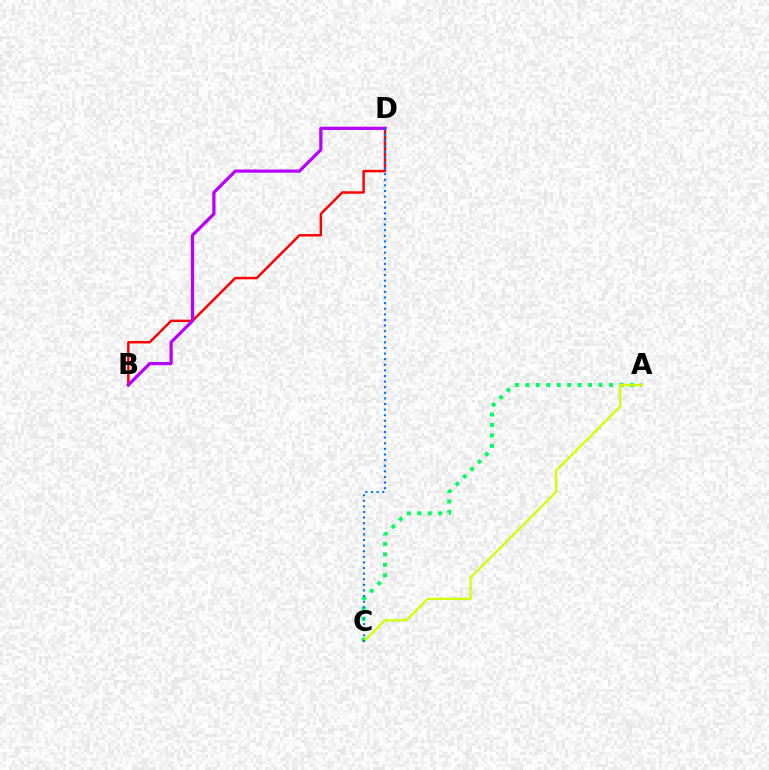{('A', 'C'): [{'color': '#00ff5c', 'line_style': 'dotted', 'thickness': 2.84}, {'color': '#d1ff00', 'line_style': 'solid', 'thickness': 1.6}], ('B', 'D'): [{'color': '#ff0000', 'line_style': 'solid', 'thickness': 1.77}, {'color': '#b900ff', 'line_style': 'solid', 'thickness': 2.32}], ('C', 'D'): [{'color': '#0074ff', 'line_style': 'dotted', 'thickness': 1.52}]}